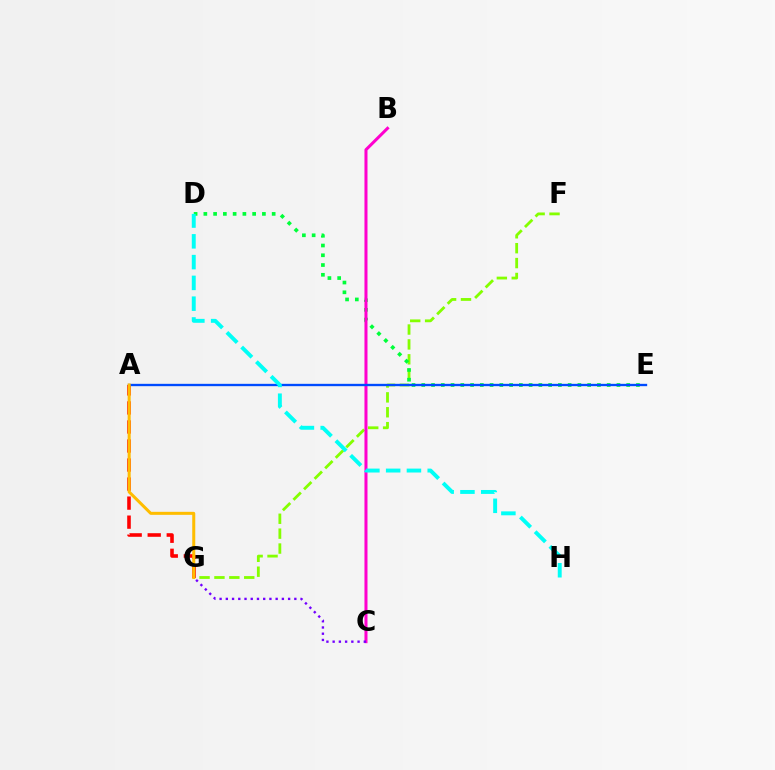{('A', 'G'): [{'color': '#ff0000', 'line_style': 'dashed', 'thickness': 2.59}, {'color': '#ffbd00', 'line_style': 'solid', 'thickness': 2.17}], ('F', 'G'): [{'color': '#84ff00', 'line_style': 'dashed', 'thickness': 2.02}], ('D', 'E'): [{'color': '#00ff39', 'line_style': 'dotted', 'thickness': 2.65}], ('B', 'C'): [{'color': '#ff00cf', 'line_style': 'solid', 'thickness': 2.18}], ('C', 'G'): [{'color': '#7200ff', 'line_style': 'dotted', 'thickness': 1.69}], ('A', 'E'): [{'color': '#004bff', 'line_style': 'solid', 'thickness': 1.69}], ('D', 'H'): [{'color': '#00fff6', 'line_style': 'dashed', 'thickness': 2.82}]}